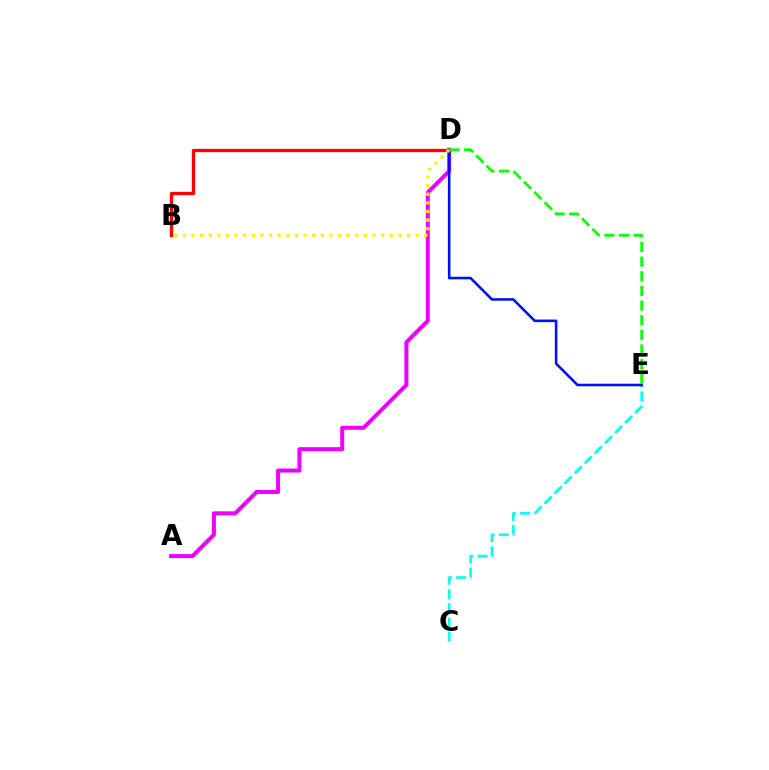{('A', 'D'): [{'color': '#ee00ff', 'line_style': 'solid', 'thickness': 2.89}], ('C', 'E'): [{'color': '#00fff6', 'line_style': 'dashed', 'thickness': 1.93}], ('B', 'D'): [{'color': '#ff0000', 'line_style': 'solid', 'thickness': 2.39}, {'color': '#fcf500', 'line_style': 'dotted', 'thickness': 2.34}], ('D', 'E'): [{'color': '#0010ff', 'line_style': 'solid', 'thickness': 1.85}, {'color': '#08ff00', 'line_style': 'dashed', 'thickness': 1.99}]}